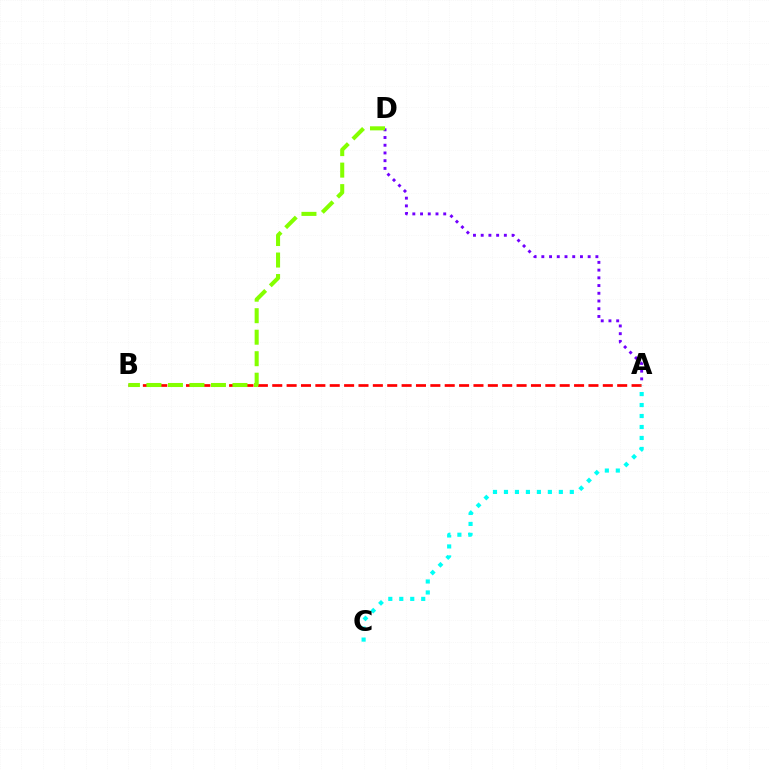{('A', 'B'): [{'color': '#ff0000', 'line_style': 'dashed', 'thickness': 1.95}], ('A', 'D'): [{'color': '#7200ff', 'line_style': 'dotted', 'thickness': 2.1}], ('B', 'D'): [{'color': '#84ff00', 'line_style': 'dashed', 'thickness': 2.92}], ('A', 'C'): [{'color': '#00fff6', 'line_style': 'dotted', 'thickness': 2.98}]}